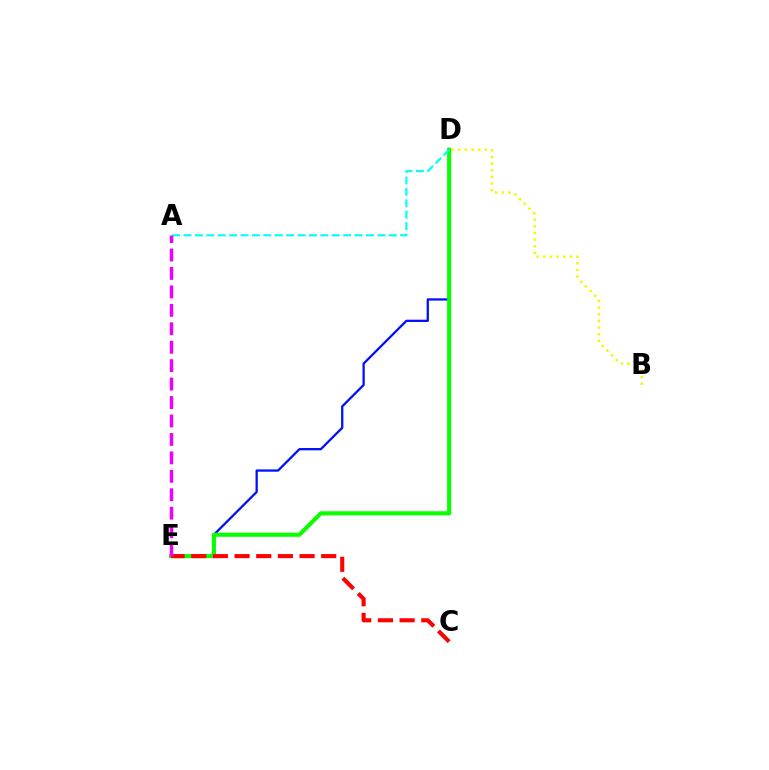{('D', 'E'): [{'color': '#0010ff', 'line_style': 'solid', 'thickness': 1.64}, {'color': '#08ff00', 'line_style': 'solid', 'thickness': 2.96}], ('A', 'D'): [{'color': '#00fff6', 'line_style': 'dashed', 'thickness': 1.55}], ('C', 'E'): [{'color': '#ff0000', 'line_style': 'dashed', 'thickness': 2.94}], ('B', 'D'): [{'color': '#fcf500', 'line_style': 'dotted', 'thickness': 1.81}], ('A', 'E'): [{'color': '#ee00ff', 'line_style': 'dashed', 'thickness': 2.51}]}